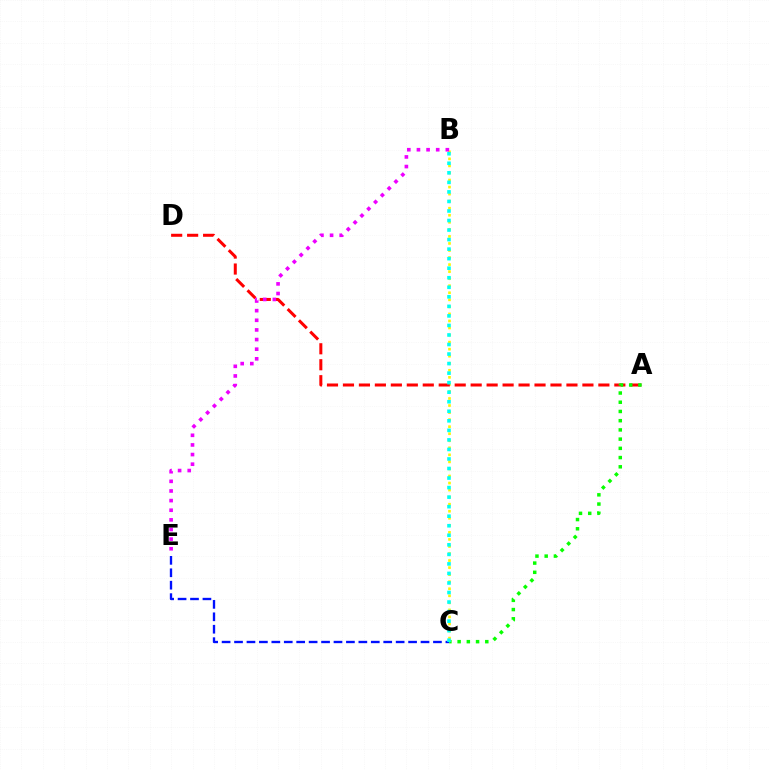{('B', 'C'): [{'color': '#fcf500', 'line_style': 'dotted', 'thickness': 1.91}, {'color': '#00fff6', 'line_style': 'dotted', 'thickness': 2.59}], ('A', 'D'): [{'color': '#ff0000', 'line_style': 'dashed', 'thickness': 2.17}], ('C', 'E'): [{'color': '#0010ff', 'line_style': 'dashed', 'thickness': 1.69}], ('A', 'C'): [{'color': '#08ff00', 'line_style': 'dotted', 'thickness': 2.51}], ('B', 'E'): [{'color': '#ee00ff', 'line_style': 'dotted', 'thickness': 2.62}]}